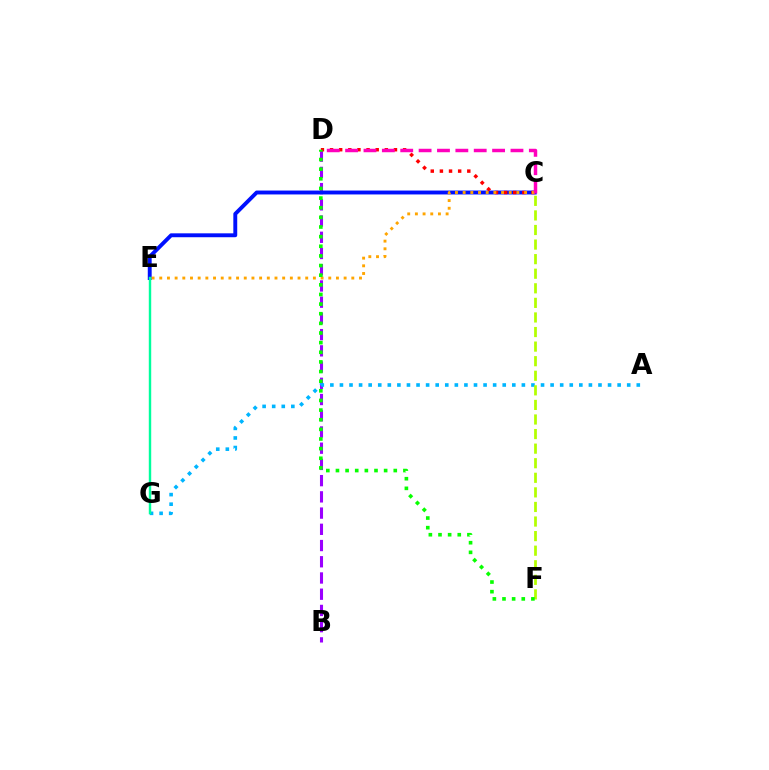{('B', 'D'): [{'color': '#9b00ff', 'line_style': 'dashed', 'thickness': 2.2}], ('C', 'E'): [{'color': '#0010ff', 'line_style': 'solid', 'thickness': 2.81}, {'color': '#ffa500', 'line_style': 'dotted', 'thickness': 2.09}], ('A', 'G'): [{'color': '#00b5ff', 'line_style': 'dotted', 'thickness': 2.6}], ('C', 'D'): [{'color': '#ff0000', 'line_style': 'dotted', 'thickness': 2.48}, {'color': '#ff00bd', 'line_style': 'dashed', 'thickness': 2.5}], ('C', 'F'): [{'color': '#b3ff00', 'line_style': 'dashed', 'thickness': 1.98}], ('D', 'F'): [{'color': '#08ff00', 'line_style': 'dotted', 'thickness': 2.62}], ('E', 'G'): [{'color': '#00ff9d', 'line_style': 'solid', 'thickness': 1.74}]}